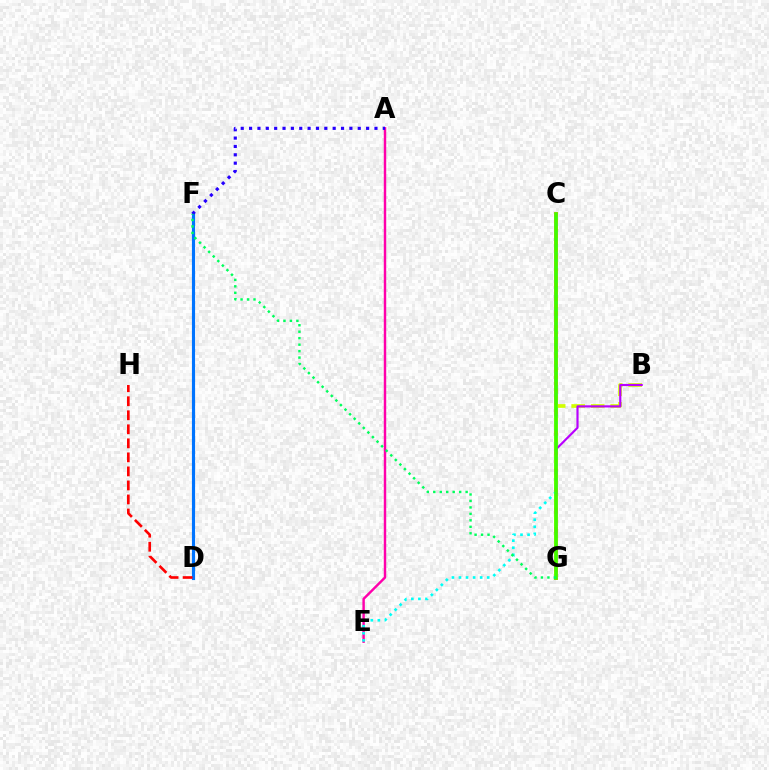{('D', 'F'): [{'color': '#0074ff', 'line_style': 'solid', 'thickness': 2.26}], ('A', 'E'): [{'color': '#ff00ac', 'line_style': 'solid', 'thickness': 1.75}], ('C', 'G'): [{'color': '#ff9400', 'line_style': 'solid', 'thickness': 2.77}, {'color': '#3dff00', 'line_style': 'solid', 'thickness': 2.52}], ('B', 'G'): [{'color': '#d1ff00', 'line_style': 'dashed', 'thickness': 2.65}, {'color': '#b900ff', 'line_style': 'solid', 'thickness': 1.57}], ('D', 'H'): [{'color': '#ff0000', 'line_style': 'dashed', 'thickness': 1.91}], ('C', 'E'): [{'color': '#00fff6', 'line_style': 'dotted', 'thickness': 1.92}], ('A', 'F'): [{'color': '#2500ff', 'line_style': 'dotted', 'thickness': 2.27}], ('F', 'G'): [{'color': '#00ff5c', 'line_style': 'dotted', 'thickness': 1.76}]}